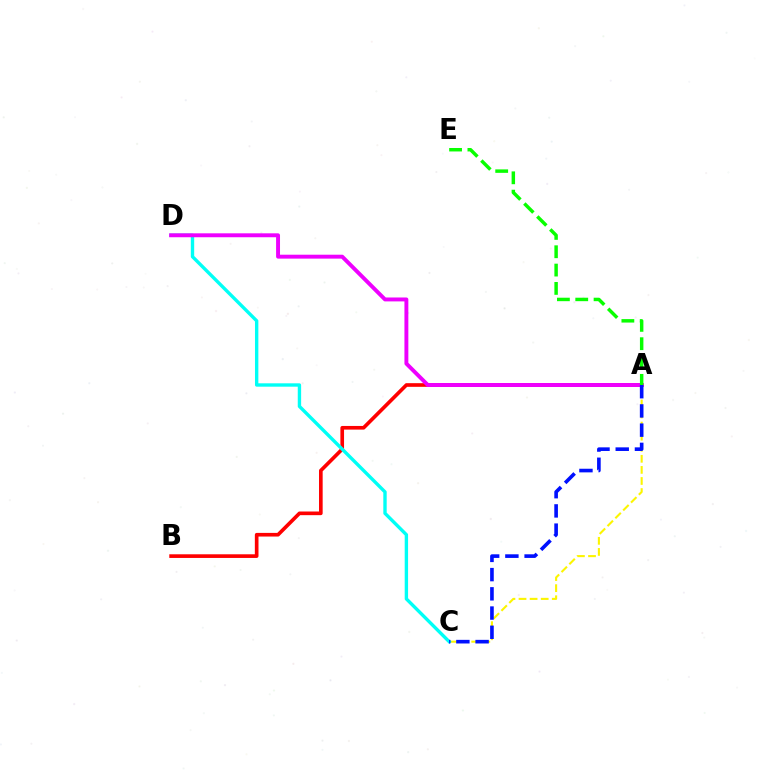{('A', 'C'): [{'color': '#fcf500', 'line_style': 'dashed', 'thickness': 1.51}, {'color': '#0010ff', 'line_style': 'dashed', 'thickness': 2.61}], ('A', 'B'): [{'color': '#ff0000', 'line_style': 'solid', 'thickness': 2.63}], ('C', 'D'): [{'color': '#00fff6', 'line_style': 'solid', 'thickness': 2.43}], ('A', 'D'): [{'color': '#ee00ff', 'line_style': 'solid', 'thickness': 2.82}], ('A', 'E'): [{'color': '#08ff00', 'line_style': 'dashed', 'thickness': 2.49}]}